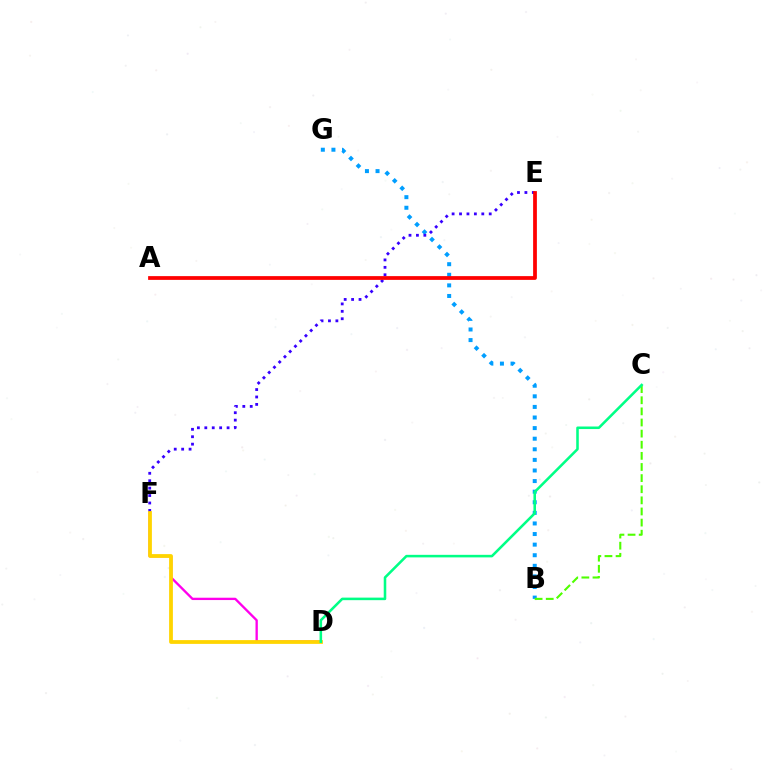{('D', 'F'): [{'color': '#ff00ed', 'line_style': 'solid', 'thickness': 1.68}, {'color': '#ffd500', 'line_style': 'solid', 'thickness': 2.72}], ('B', 'G'): [{'color': '#009eff', 'line_style': 'dotted', 'thickness': 2.88}], ('E', 'F'): [{'color': '#3700ff', 'line_style': 'dotted', 'thickness': 2.02}], ('B', 'C'): [{'color': '#4fff00', 'line_style': 'dashed', 'thickness': 1.51}], ('A', 'E'): [{'color': '#ff0000', 'line_style': 'solid', 'thickness': 2.71}], ('C', 'D'): [{'color': '#00ff86', 'line_style': 'solid', 'thickness': 1.84}]}